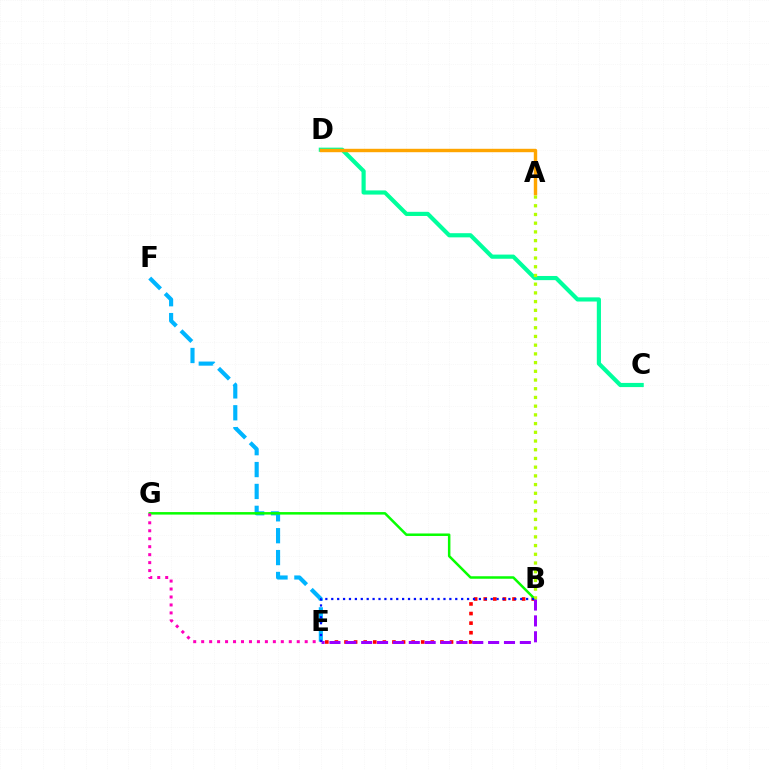{('B', 'E'): [{'color': '#ff0000', 'line_style': 'dotted', 'thickness': 2.61}, {'color': '#9b00ff', 'line_style': 'dashed', 'thickness': 2.16}, {'color': '#0010ff', 'line_style': 'dotted', 'thickness': 1.6}], ('C', 'D'): [{'color': '#00ff9d', 'line_style': 'solid', 'thickness': 3.0}], ('E', 'F'): [{'color': '#00b5ff', 'line_style': 'dashed', 'thickness': 2.97}], ('B', 'G'): [{'color': '#08ff00', 'line_style': 'solid', 'thickness': 1.8}], ('A', 'B'): [{'color': '#b3ff00', 'line_style': 'dotted', 'thickness': 2.37}], ('E', 'G'): [{'color': '#ff00bd', 'line_style': 'dotted', 'thickness': 2.16}], ('A', 'D'): [{'color': '#ffa500', 'line_style': 'solid', 'thickness': 2.46}]}